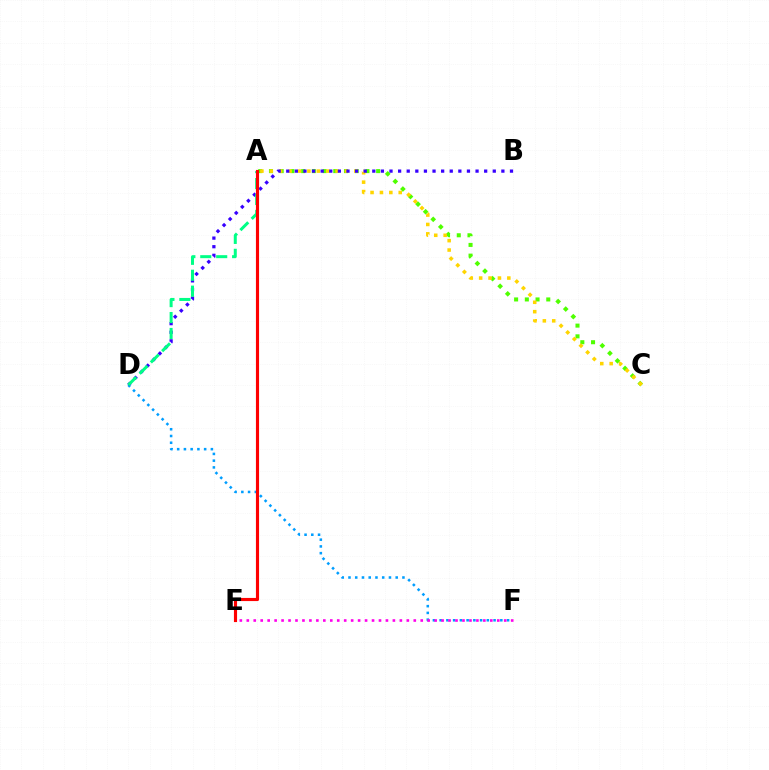{('A', 'C'): [{'color': '#4fff00', 'line_style': 'dotted', 'thickness': 2.91}, {'color': '#ffd500', 'line_style': 'dotted', 'thickness': 2.55}], ('D', 'F'): [{'color': '#009eff', 'line_style': 'dotted', 'thickness': 1.83}], ('E', 'F'): [{'color': '#ff00ed', 'line_style': 'dotted', 'thickness': 1.89}], ('B', 'D'): [{'color': '#3700ff', 'line_style': 'dotted', 'thickness': 2.34}], ('A', 'D'): [{'color': '#00ff86', 'line_style': 'dashed', 'thickness': 2.16}], ('A', 'E'): [{'color': '#ff0000', 'line_style': 'solid', 'thickness': 2.26}]}